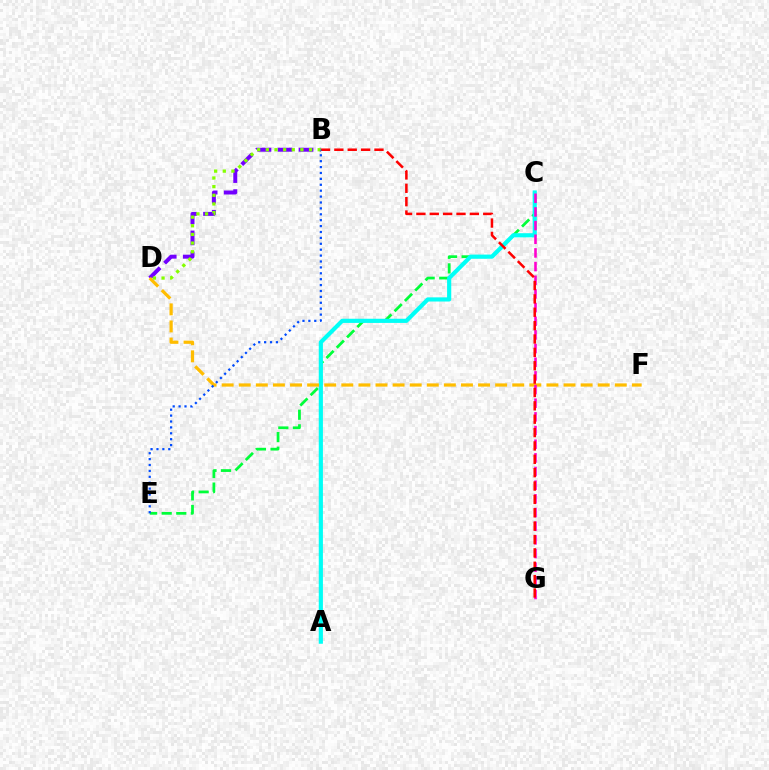{('B', 'D'): [{'color': '#7200ff', 'line_style': 'dashed', 'thickness': 2.86}, {'color': '#84ff00', 'line_style': 'dotted', 'thickness': 2.35}], ('C', 'E'): [{'color': '#00ff39', 'line_style': 'dashed', 'thickness': 1.98}], ('A', 'C'): [{'color': '#00fff6', 'line_style': 'solid', 'thickness': 2.99}], ('D', 'F'): [{'color': '#ffbd00', 'line_style': 'dashed', 'thickness': 2.32}], ('C', 'G'): [{'color': '#ff00cf', 'line_style': 'dashed', 'thickness': 1.86}], ('B', 'G'): [{'color': '#ff0000', 'line_style': 'dashed', 'thickness': 1.82}], ('B', 'E'): [{'color': '#004bff', 'line_style': 'dotted', 'thickness': 1.6}]}